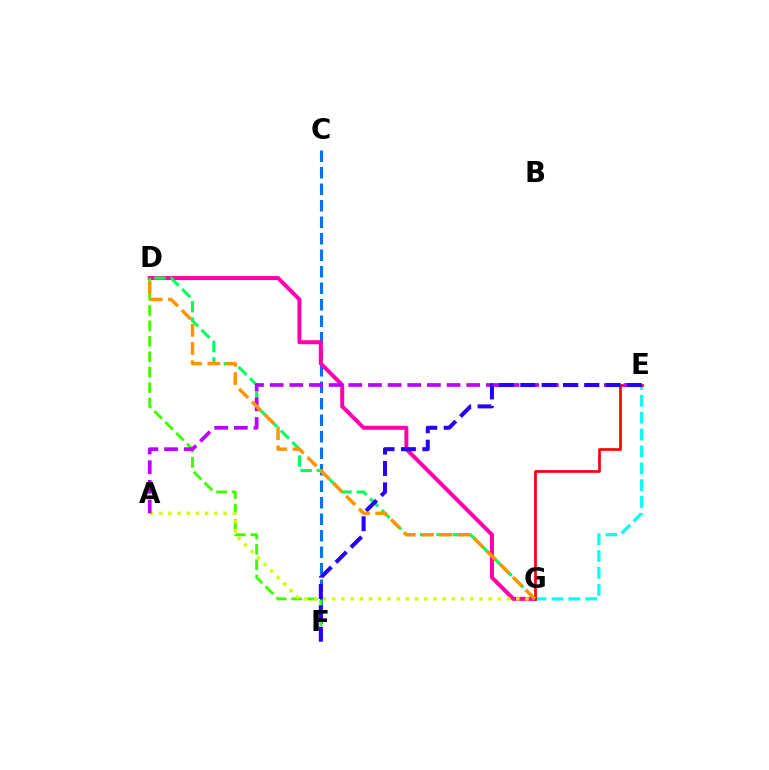{('C', 'F'): [{'color': '#0074ff', 'line_style': 'dashed', 'thickness': 2.24}], ('D', 'G'): [{'color': '#ff00ac', 'line_style': 'solid', 'thickness': 2.88}, {'color': '#00ff5c', 'line_style': 'dashed', 'thickness': 2.21}, {'color': '#ff9400', 'line_style': 'dashed', 'thickness': 2.47}], ('E', 'G'): [{'color': '#00fff6', 'line_style': 'dashed', 'thickness': 2.29}, {'color': '#ff0000', 'line_style': 'solid', 'thickness': 1.93}], ('D', 'F'): [{'color': '#3dff00', 'line_style': 'dashed', 'thickness': 2.09}], ('A', 'G'): [{'color': '#d1ff00', 'line_style': 'dotted', 'thickness': 2.5}], ('A', 'E'): [{'color': '#b900ff', 'line_style': 'dashed', 'thickness': 2.67}], ('E', 'F'): [{'color': '#2500ff', 'line_style': 'dashed', 'thickness': 2.9}]}